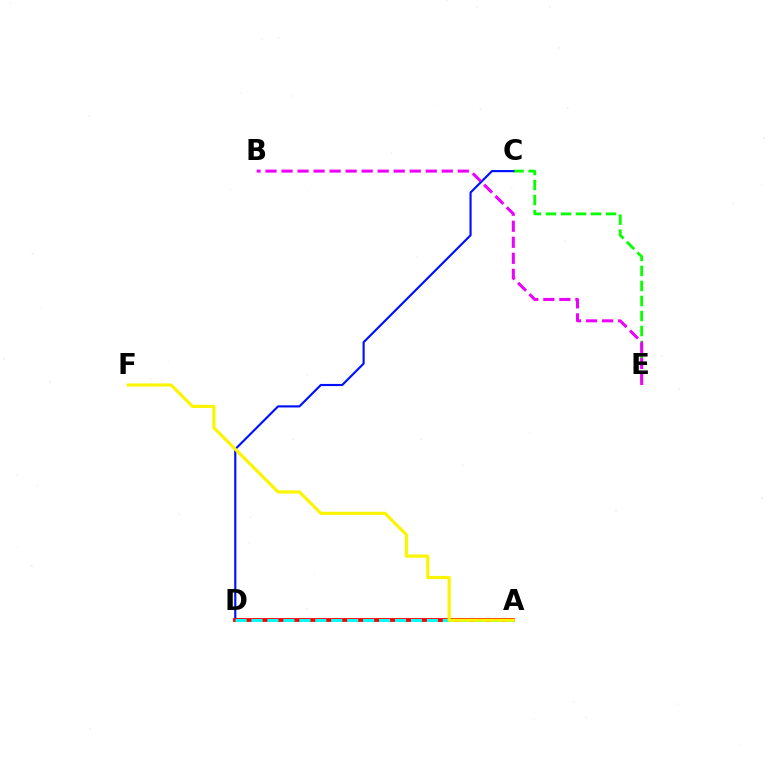{('C', 'E'): [{'color': '#08ff00', 'line_style': 'dashed', 'thickness': 2.04}], ('C', 'D'): [{'color': '#0010ff', 'line_style': 'solid', 'thickness': 1.54}], ('A', 'D'): [{'color': '#ff0000', 'line_style': 'solid', 'thickness': 2.75}, {'color': '#00fff6', 'line_style': 'dashed', 'thickness': 2.17}], ('B', 'E'): [{'color': '#ee00ff', 'line_style': 'dashed', 'thickness': 2.18}], ('A', 'F'): [{'color': '#fcf500', 'line_style': 'solid', 'thickness': 2.27}]}